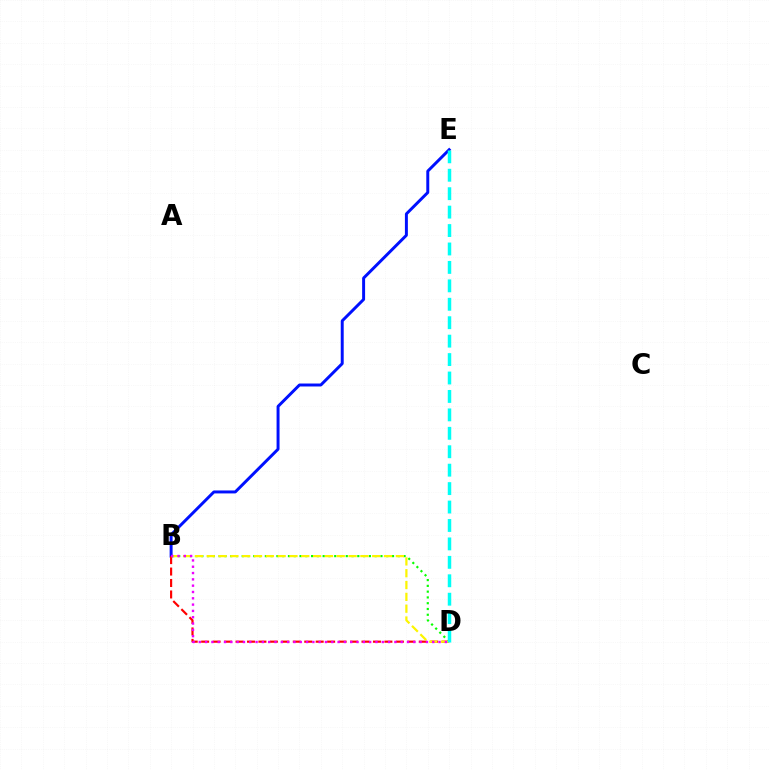{('B', 'E'): [{'color': '#0010ff', 'line_style': 'solid', 'thickness': 2.13}], ('B', 'D'): [{'color': '#08ff00', 'line_style': 'dotted', 'thickness': 1.57}, {'color': '#ff0000', 'line_style': 'dashed', 'thickness': 1.56}, {'color': '#fcf500', 'line_style': 'dashed', 'thickness': 1.61}, {'color': '#ee00ff', 'line_style': 'dotted', 'thickness': 1.71}], ('D', 'E'): [{'color': '#00fff6', 'line_style': 'dashed', 'thickness': 2.5}]}